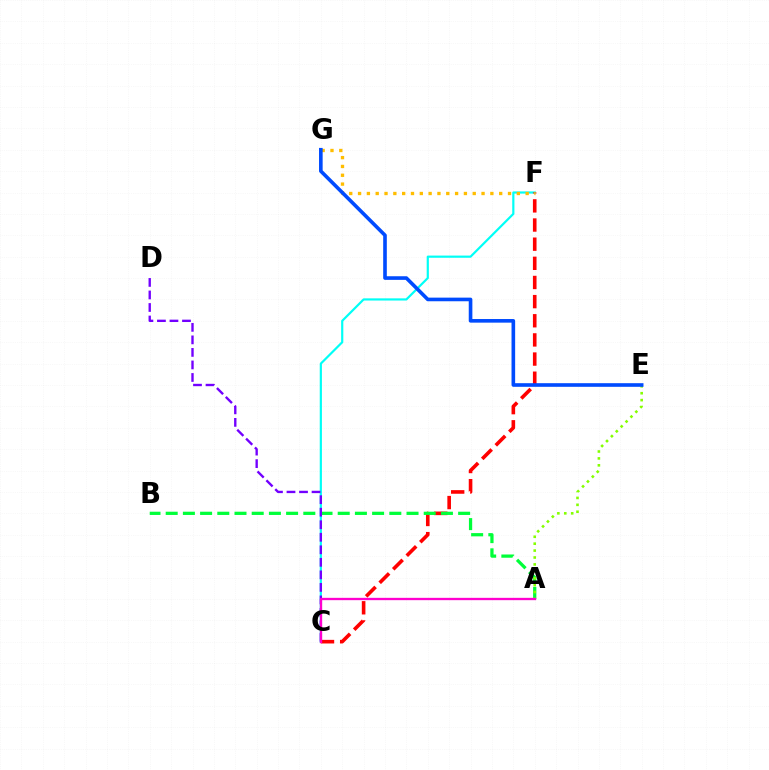{('C', 'F'): [{'color': '#00fff6', 'line_style': 'solid', 'thickness': 1.58}, {'color': '#ff0000', 'line_style': 'dashed', 'thickness': 2.6}], ('A', 'B'): [{'color': '#00ff39', 'line_style': 'dashed', 'thickness': 2.34}], ('A', 'E'): [{'color': '#84ff00', 'line_style': 'dotted', 'thickness': 1.88}], ('C', 'D'): [{'color': '#7200ff', 'line_style': 'dashed', 'thickness': 1.7}], ('F', 'G'): [{'color': '#ffbd00', 'line_style': 'dotted', 'thickness': 2.4}], ('A', 'C'): [{'color': '#ff00cf', 'line_style': 'solid', 'thickness': 1.67}], ('E', 'G'): [{'color': '#004bff', 'line_style': 'solid', 'thickness': 2.61}]}